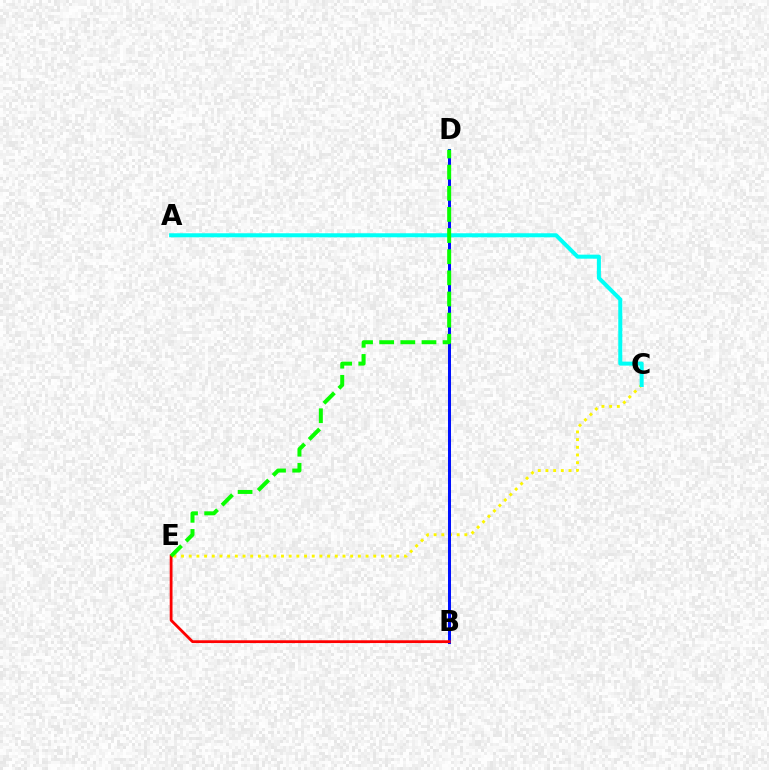{('B', 'D'): [{'color': '#ee00ff', 'line_style': 'dotted', 'thickness': 2.13}, {'color': '#0010ff', 'line_style': 'solid', 'thickness': 2.17}], ('C', 'E'): [{'color': '#fcf500', 'line_style': 'dotted', 'thickness': 2.09}], ('A', 'C'): [{'color': '#00fff6', 'line_style': 'solid', 'thickness': 2.89}], ('B', 'E'): [{'color': '#ff0000', 'line_style': 'solid', 'thickness': 2.01}], ('D', 'E'): [{'color': '#08ff00', 'line_style': 'dashed', 'thickness': 2.87}]}